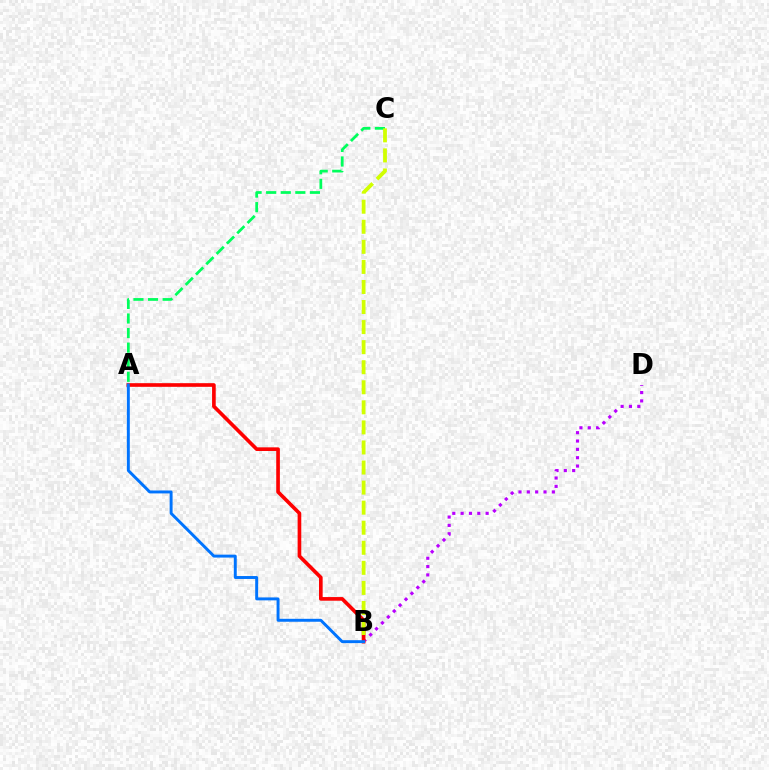{('A', 'C'): [{'color': '#00ff5c', 'line_style': 'dashed', 'thickness': 1.98}], ('B', 'D'): [{'color': '#b900ff', 'line_style': 'dotted', 'thickness': 2.27}], ('A', 'B'): [{'color': '#ff0000', 'line_style': 'solid', 'thickness': 2.63}, {'color': '#0074ff', 'line_style': 'solid', 'thickness': 2.11}], ('B', 'C'): [{'color': '#d1ff00', 'line_style': 'dashed', 'thickness': 2.73}]}